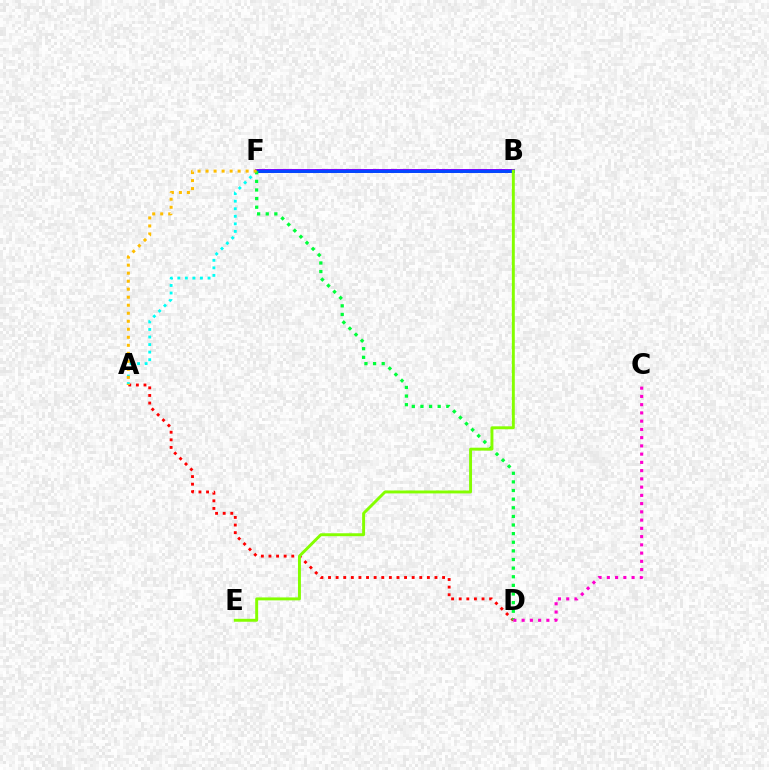{('A', 'D'): [{'color': '#ff0000', 'line_style': 'dotted', 'thickness': 2.07}], ('A', 'F'): [{'color': '#00fff6', 'line_style': 'dotted', 'thickness': 2.05}, {'color': '#ffbd00', 'line_style': 'dotted', 'thickness': 2.18}], ('B', 'F'): [{'color': '#7200ff', 'line_style': 'solid', 'thickness': 2.81}, {'color': '#004bff', 'line_style': 'solid', 'thickness': 2.04}], ('D', 'F'): [{'color': '#00ff39', 'line_style': 'dotted', 'thickness': 2.34}], ('C', 'D'): [{'color': '#ff00cf', 'line_style': 'dotted', 'thickness': 2.24}], ('B', 'E'): [{'color': '#84ff00', 'line_style': 'solid', 'thickness': 2.11}]}